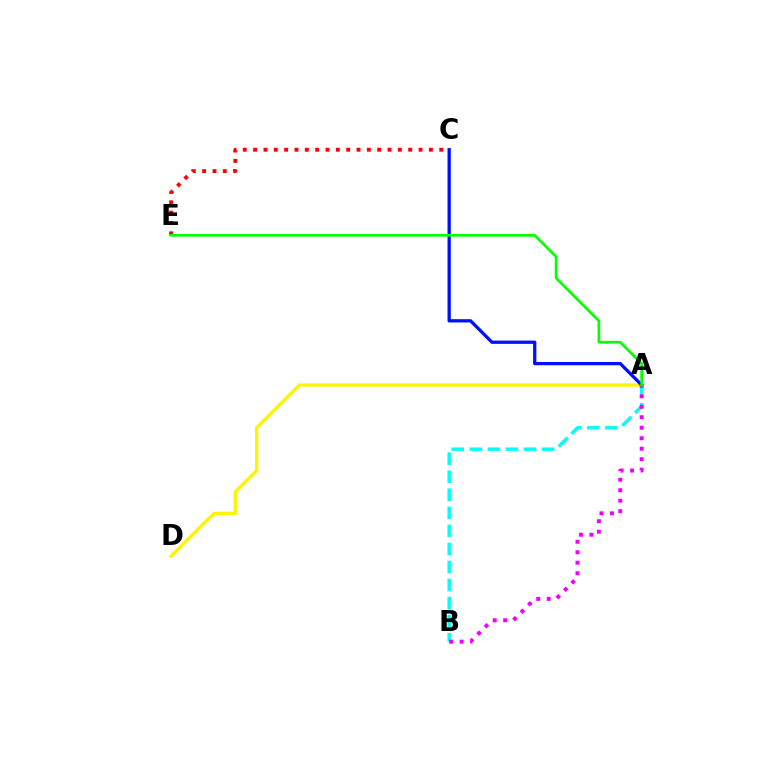{('C', 'E'): [{'color': '#ff0000', 'line_style': 'dotted', 'thickness': 2.81}], ('A', 'D'): [{'color': '#fcf500', 'line_style': 'solid', 'thickness': 2.39}], ('A', 'C'): [{'color': '#0010ff', 'line_style': 'solid', 'thickness': 2.37}], ('A', 'B'): [{'color': '#00fff6', 'line_style': 'dashed', 'thickness': 2.45}, {'color': '#ee00ff', 'line_style': 'dotted', 'thickness': 2.85}], ('A', 'E'): [{'color': '#08ff00', 'line_style': 'solid', 'thickness': 1.96}]}